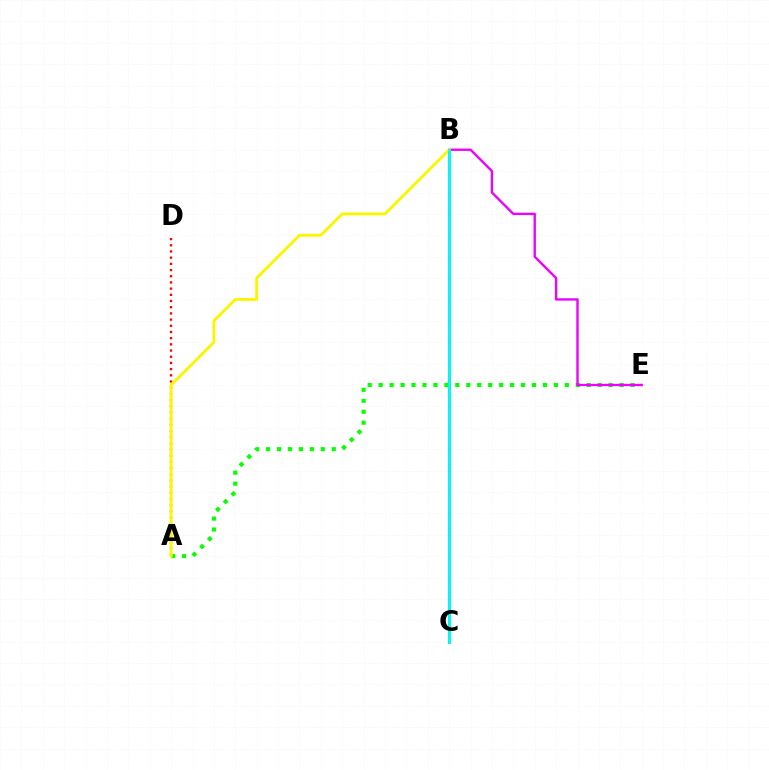{('B', 'C'): [{'color': '#0010ff', 'line_style': 'solid', 'thickness': 1.89}, {'color': '#00fff6', 'line_style': 'solid', 'thickness': 2.06}], ('A', 'D'): [{'color': '#ff0000', 'line_style': 'dotted', 'thickness': 1.68}], ('A', 'E'): [{'color': '#08ff00', 'line_style': 'dotted', 'thickness': 2.98}], ('B', 'E'): [{'color': '#ee00ff', 'line_style': 'solid', 'thickness': 1.71}], ('A', 'B'): [{'color': '#fcf500', 'line_style': 'solid', 'thickness': 2.07}]}